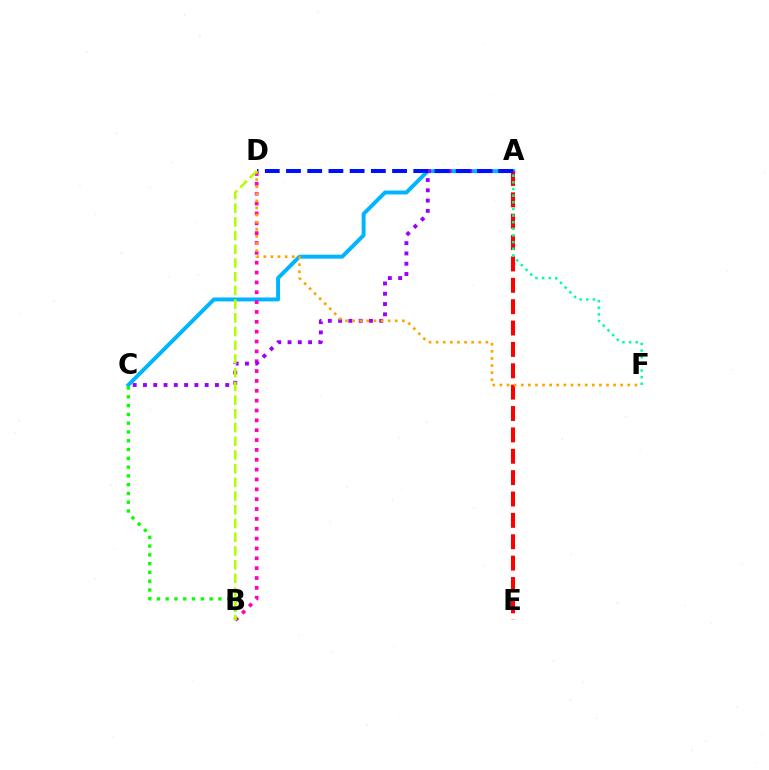{('A', 'C'): [{'color': '#00b5ff', 'line_style': 'solid', 'thickness': 2.83}, {'color': '#9b00ff', 'line_style': 'dotted', 'thickness': 2.79}], ('A', 'E'): [{'color': '#ff0000', 'line_style': 'dashed', 'thickness': 2.9}], ('B', 'D'): [{'color': '#ff00bd', 'line_style': 'dotted', 'thickness': 2.68}, {'color': '#b3ff00', 'line_style': 'dashed', 'thickness': 1.86}], ('A', 'D'): [{'color': '#0010ff', 'line_style': 'dashed', 'thickness': 2.88}], ('B', 'C'): [{'color': '#08ff00', 'line_style': 'dotted', 'thickness': 2.39}], ('D', 'F'): [{'color': '#ffa500', 'line_style': 'dotted', 'thickness': 1.93}], ('A', 'F'): [{'color': '#00ff9d', 'line_style': 'dotted', 'thickness': 1.8}]}